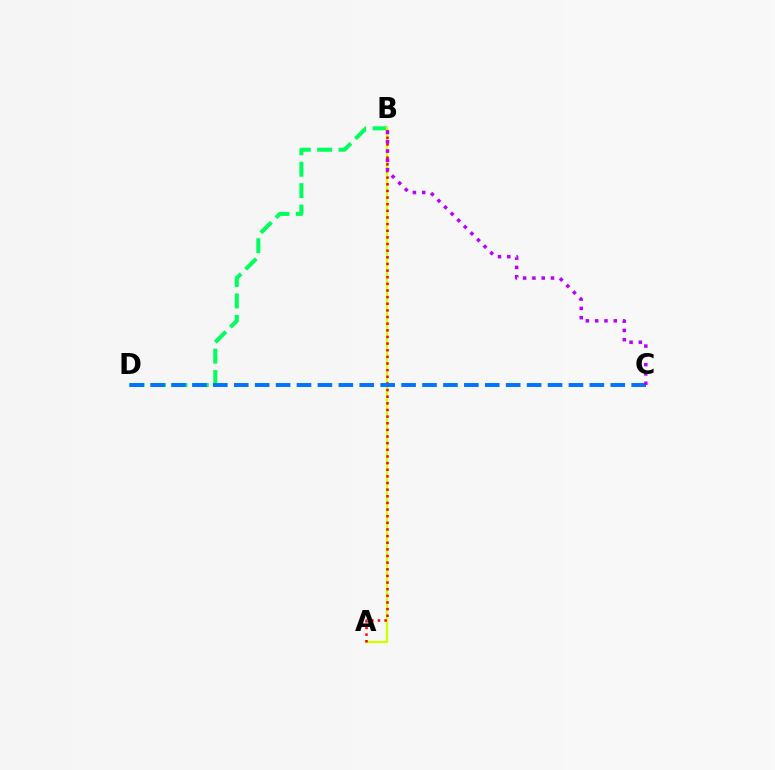{('B', 'D'): [{'color': '#00ff5c', 'line_style': 'dashed', 'thickness': 2.91}], ('A', 'B'): [{'color': '#d1ff00', 'line_style': 'solid', 'thickness': 1.67}, {'color': '#ff0000', 'line_style': 'dotted', 'thickness': 1.8}], ('C', 'D'): [{'color': '#0074ff', 'line_style': 'dashed', 'thickness': 2.84}], ('B', 'C'): [{'color': '#b900ff', 'line_style': 'dotted', 'thickness': 2.53}]}